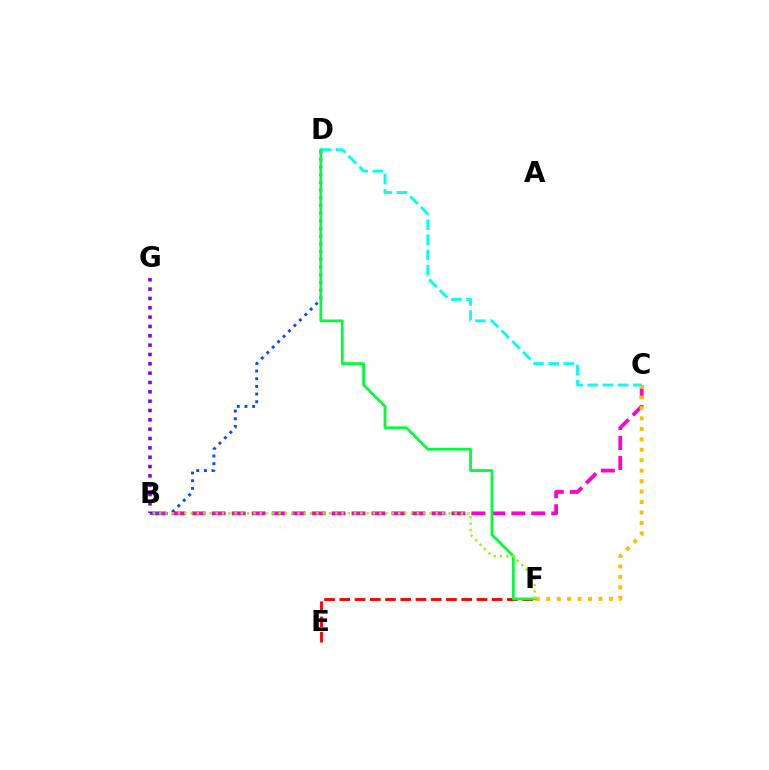{('B', 'C'): [{'color': '#ff00cf', 'line_style': 'dashed', 'thickness': 2.71}], ('C', 'F'): [{'color': '#ffbd00', 'line_style': 'dotted', 'thickness': 2.84}], ('B', 'D'): [{'color': '#004bff', 'line_style': 'dotted', 'thickness': 2.09}], ('E', 'F'): [{'color': '#ff0000', 'line_style': 'dashed', 'thickness': 2.07}], ('C', 'D'): [{'color': '#00fff6', 'line_style': 'dashed', 'thickness': 2.06}], ('D', 'F'): [{'color': '#00ff39', 'line_style': 'solid', 'thickness': 2.01}], ('B', 'G'): [{'color': '#7200ff', 'line_style': 'dotted', 'thickness': 2.54}], ('B', 'F'): [{'color': '#84ff00', 'line_style': 'dotted', 'thickness': 1.71}]}